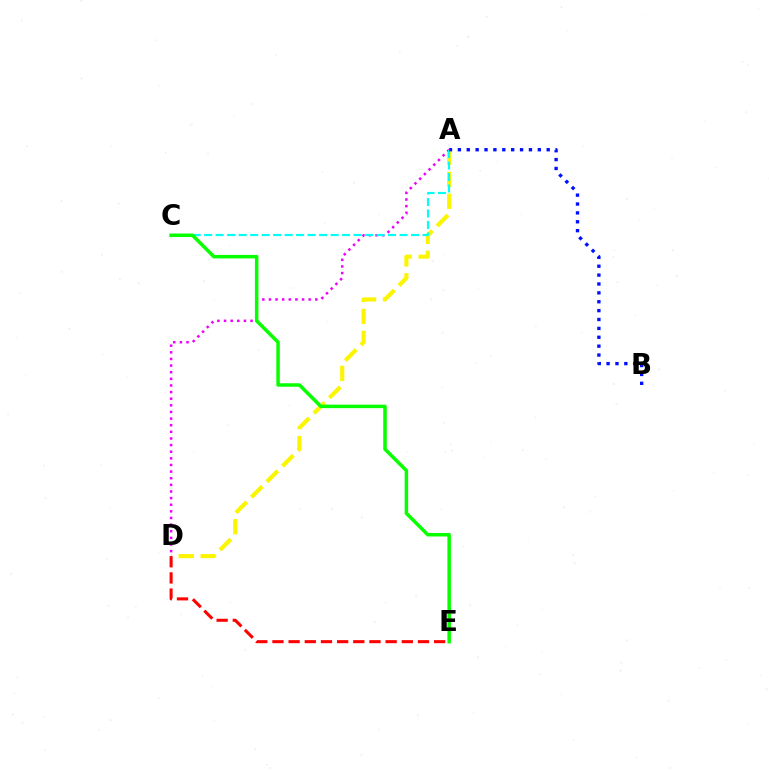{('A', 'D'): [{'color': '#fcf500', 'line_style': 'dashed', 'thickness': 2.98}, {'color': '#ee00ff', 'line_style': 'dotted', 'thickness': 1.8}], ('D', 'E'): [{'color': '#ff0000', 'line_style': 'dashed', 'thickness': 2.2}], ('A', 'C'): [{'color': '#00fff6', 'line_style': 'dashed', 'thickness': 1.56}], ('A', 'B'): [{'color': '#0010ff', 'line_style': 'dotted', 'thickness': 2.41}], ('C', 'E'): [{'color': '#08ff00', 'line_style': 'solid', 'thickness': 2.52}]}